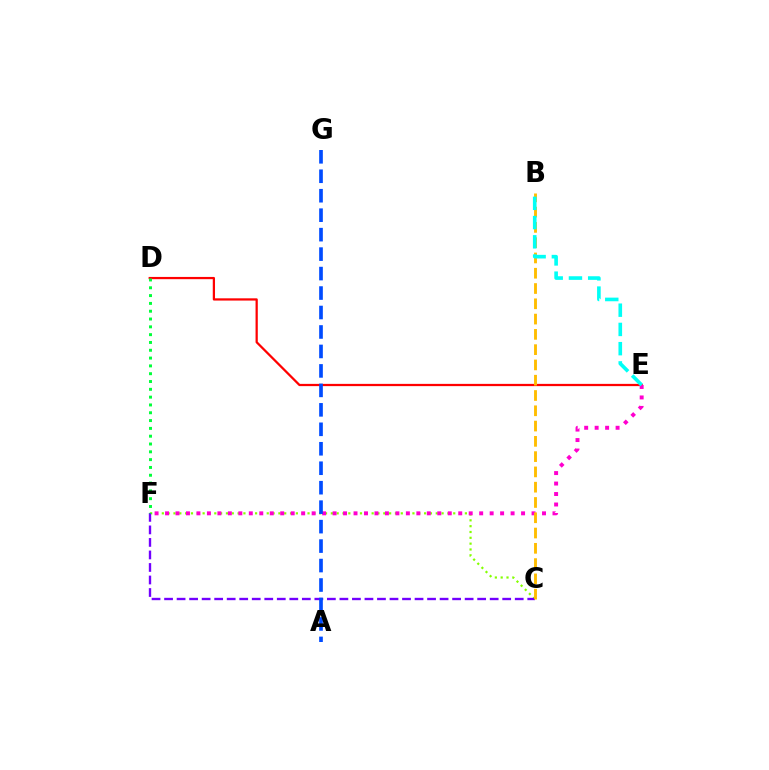{('D', 'E'): [{'color': '#ff0000', 'line_style': 'solid', 'thickness': 1.62}], ('C', 'F'): [{'color': '#84ff00', 'line_style': 'dotted', 'thickness': 1.58}, {'color': '#7200ff', 'line_style': 'dashed', 'thickness': 1.7}], ('E', 'F'): [{'color': '#ff00cf', 'line_style': 'dotted', 'thickness': 2.85}], ('A', 'G'): [{'color': '#004bff', 'line_style': 'dashed', 'thickness': 2.64}], ('D', 'F'): [{'color': '#00ff39', 'line_style': 'dotted', 'thickness': 2.12}], ('B', 'C'): [{'color': '#ffbd00', 'line_style': 'dashed', 'thickness': 2.08}], ('B', 'E'): [{'color': '#00fff6', 'line_style': 'dashed', 'thickness': 2.61}]}